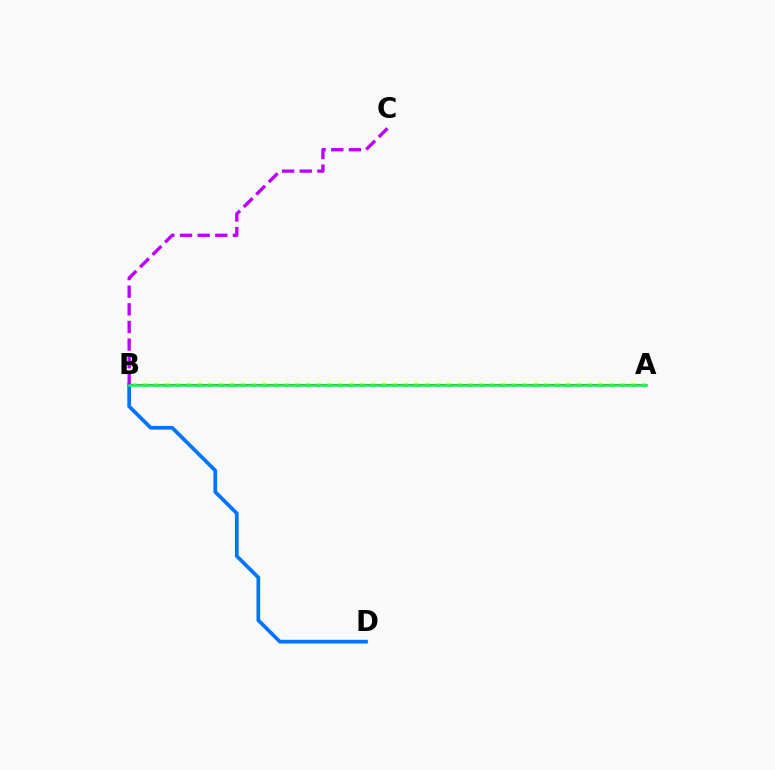{('A', 'B'): [{'color': '#ff0000', 'line_style': 'solid', 'thickness': 1.53}, {'color': '#d1ff00', 'line_style': 'dotted', 'thickness': 2.94}, {'color': '#00ff5c', 'line_style': 'solid', 'thickness': 1.82}], ('B', 'D'): [{'color': '#0074ff', 'line_style': 'solid', 'thickness': 2.66}], ('B', 'C'): [{'color': '#b900ff', 'line_style': 'dashed', 'thickness': 2.4}]}